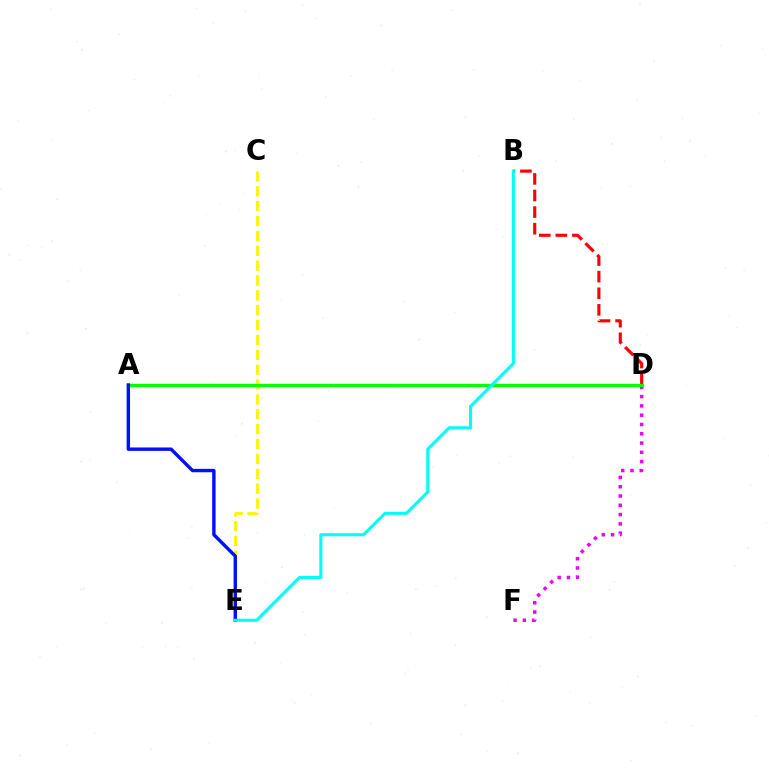{('C', 'E'): [{'color': '#fcf500', 'line_style': 'dashed', 'thickness': 2.02}], ('D', 'F'): [{'color': '#ee00ff', 'line_style': 'dotted', 'thickness': 2.52}], ('B', 'D'): [{'color': '#ff0000', 'line_style': 'dashed', 'thickness': 2.26}], ('A', 'D'): [{'color': '#08ff00', 'line_style': 'solid', 'thickness': 2.38}], ('A', 'E'): [{'color': '#0010ff', 'line_style': 'solid', 'thickness': 2.45}], ('B', 'E'): [{'color': '#00fff6', 'line_style': 'solid', 'thickness': 2.2}]}